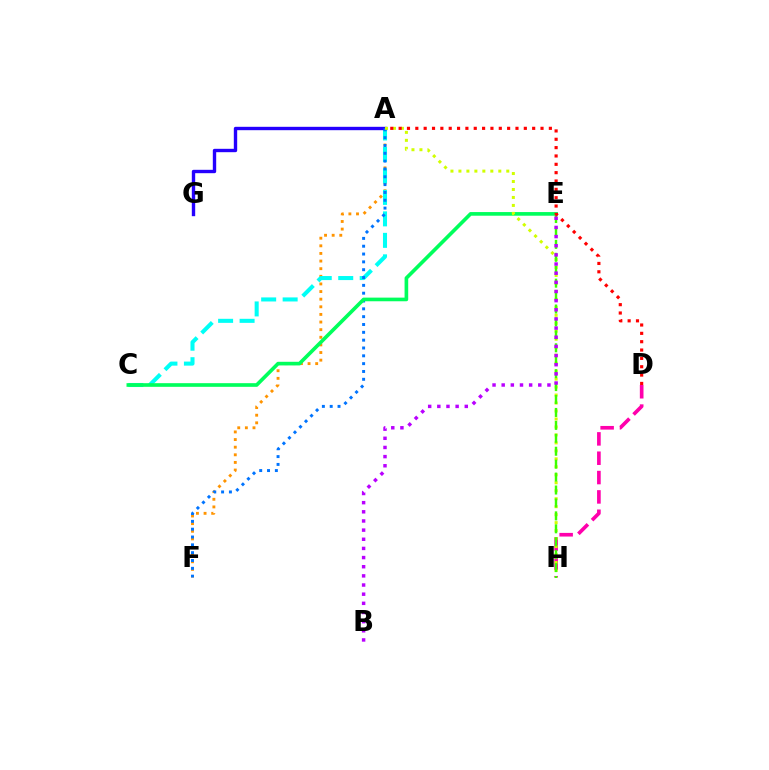{('A', 'F'): [{'color': '#ff9400', 'line_style': 'dotted', 'thickness': 2.07}, {'color': '#0074ff', 'line_style': 'dotted', 'thickness': 2.13}], ('D', 'H'): [{'color': '#ff00ac', 'line_style': 'dashed', 'thickness': 2.63}], ('A', 'C'): [{'color': '#00fff6', 'line_style': 'dashed', 'thickness': 2.92}], ('A', 'G'): [{'color': '#2500ff', 'line_style': 'solid', 'thickness': 2.43}], ('C', 'E'): [{'color': '#00ff5c', 'line_style': 'solid', 'thickness': 2.62}], ('A', 'H'): [{'color': '#d1ff00', 'line_style': 'dotted', 'thickness': 2.17}], ('E', 'H'): [{'color': '#3dff00', 'line_style': 'dashed', 'thickness': 1.76}], ('A', 'D'): [{'color': '#ff0000', 'line_style': 'dotted', 'thickness': 2.27}], ('B', 'E'): [{'color': '#b900ff', 'line_style': 'dotted', 'thickness': 2.49}]}